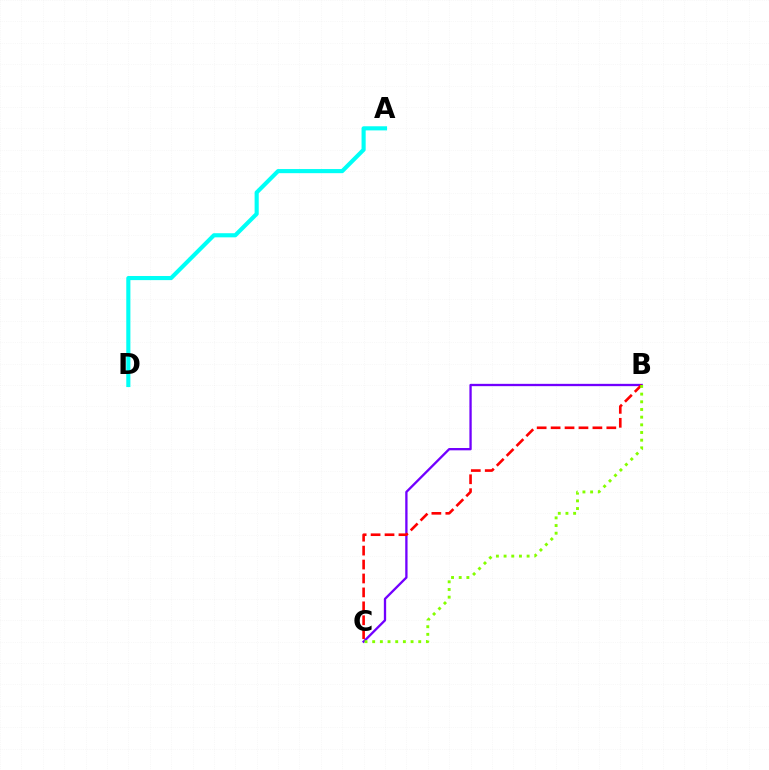{('B', 'C'): [{'color': '#7200ff', 'line_style': 'solid', 'thickness': 1.67}, {'color': '#ff0000', 'line_style': 'dashed', 'thickness': 1.89}, {'color': '#84ff00', 'line_style': 'dotted', 'thickness': 2.09}], ('A', 'D'): [{'color': '#00fff6', 'line_style': 'solid', 'thickness': 2.97}]}